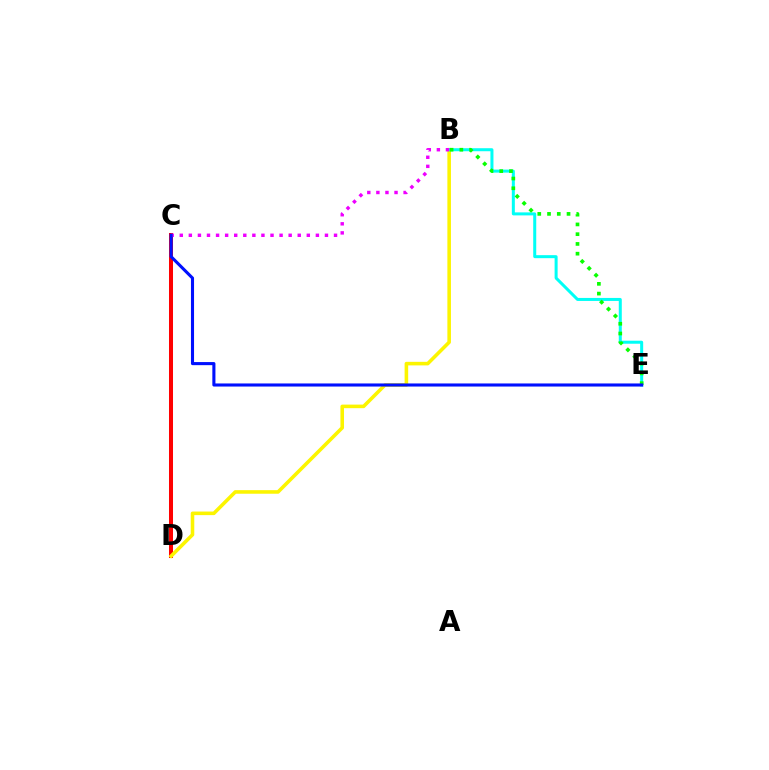{('C', 'D'): [{'color': '#ff0000', 'line_style': 'solid', 'thickness': 2.89}], ('B', 'D'): [{'color': '#fcf500', 'line_style': 'solid', 'thickness': 2.57}], ('B', 'E'): [{'color': '#00fff6', 'line_style': 'solid', 'thickness': 2.17}, {'color': '#08ff00', 'line_style': 'dotted', 'thickness': 2.65}], ('B', 'C'): [{'color': '#ee00ff', 'line_style': 'dotted', 'thickness': 2.47}], ('C', 'E'): [{'color': '#0010ff', 'line_style': 'solid', 'thickness': 2.22}]}